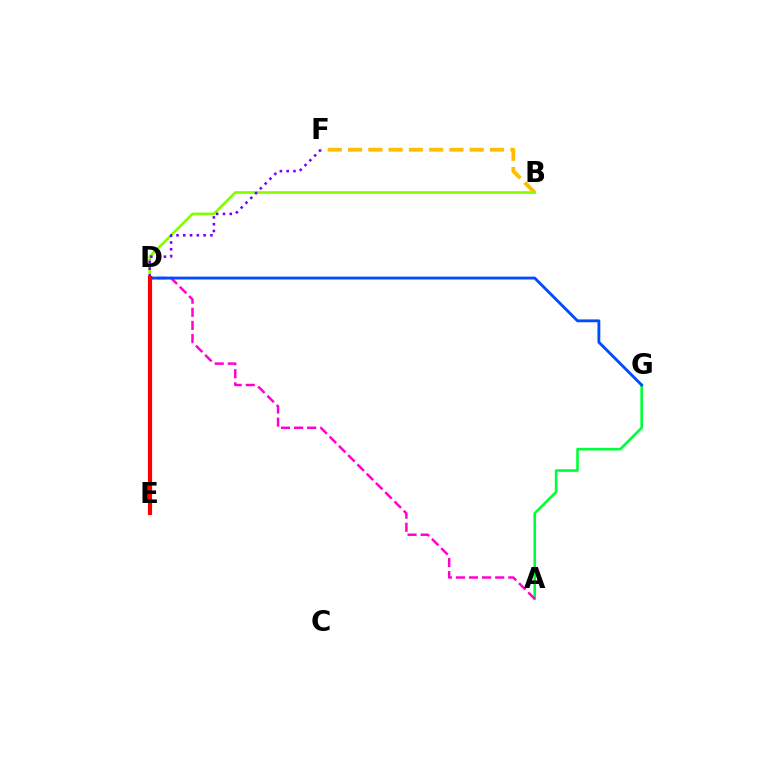{('D', 'E'): [{'color': '#00fff6', 'line_style': 'dashed', 'thickness': 2.09}, {'color': '#ff0000', 'line_style': 'solid', 'thickness': 3.0}], ('A', 'G'): [{'color': '#00ff39', 'line_style': 'solid', 'thickness': 1.88}], ('B', 'F'): [{'color': '#ffbd00', 'line_style': 'dashed', 'thickness': 2.76}], ('B', 'D'): [{'color': '#84ff00', 'line_style': 'solid', 'thickness': 1.92}], ('A', 'D'): [{'color': '#ff00cf', 'line_style': 'dashed', 'thickness': 1.78}], ('D', 'F'): [{'color': '#7200ff', 'line_style': 'dotted', 'thickness': 1.84}], ('D', 'G'): [{'color': '#004bff', 'line_style': 'solid', 'thickness': 2.05}]}